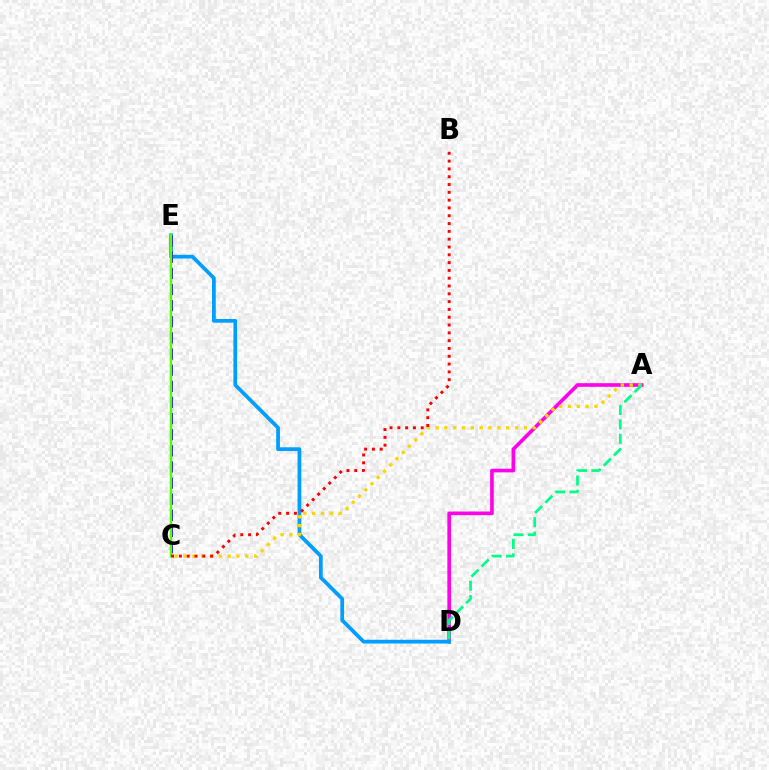{('A', 'D'): [{'color': '#ff00ed', 'line_style': 'solid', 'thickness': 2.61}, {'color': '#00ff86', 'line_style': 'dashed', 'thickness': 1.96}], ('D', 'E'): [{'color': '#009eff', 'line_style': 'solid', 'thickness': 2.7}], ('A', 'C'): [{'color': '#ffd500', 'line_style': 'dotted', 'thickness': 2.4}], ('C', 'E'): [{'color': '#3700ff', 'line_style': 'dashed', 'thickness': 2.19}, {'color': '#4fff00', 'line_style': 'solid', 'thickness': 1.76}], ('B', 'C'): [{'color': '#ff0000', 'line_style': 'dotted', 'thickness': 2.12}]}